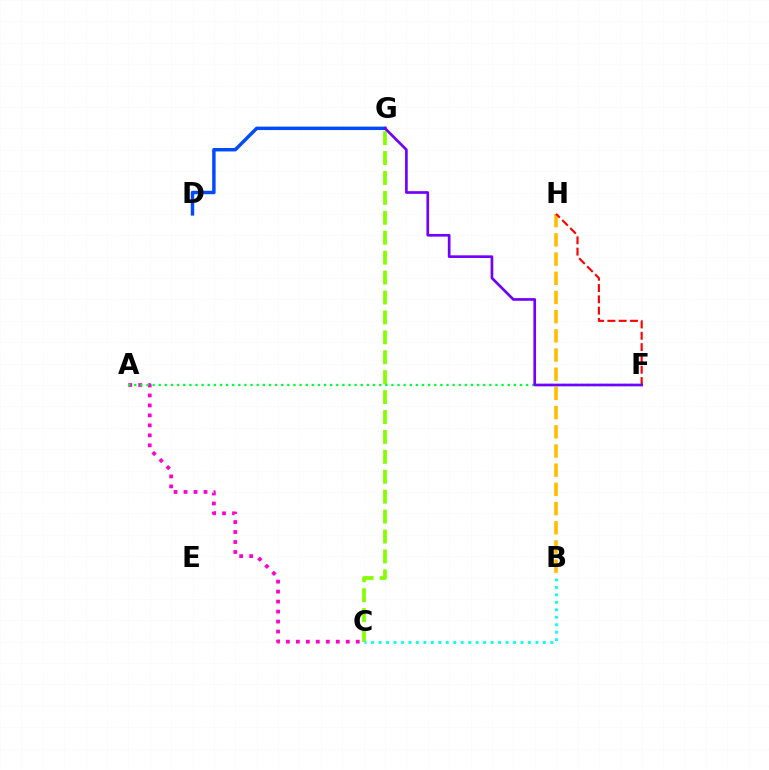{('D', 'G'): [{'color': '#004bff', 'line_style': 'solid', 'thickness': 2.48}], ('A', 'C'): [{'color': '#ff00cf', 'line_style': 'dotted', 'thickness': 2.71}], ('B', 'H'): [{'color': '#ffbd00', 'line_style': 'dashed', 'thickness': 2.61}], ('C', 'G'): [{'color': '#84ff00', 'line_style': 'dashed', 'thickness': 2.71}], ('B', 'C'): [{'color': '#00fff6', 'line_style': 'dotted', 'thickness': 2.03}], ('F', 'H'): [{'color': '#ff0000', 'line_style': 'dashed', 'thickness': 1.54}], ('A', 'F'): [{'color': '#00ff39', 'line_style': 'dotted', 'thickness': 1.66}], ('F', 'G'): [{'color': '#7200ff', 'line_style': 'solid', 'thickness': 1.93}]}